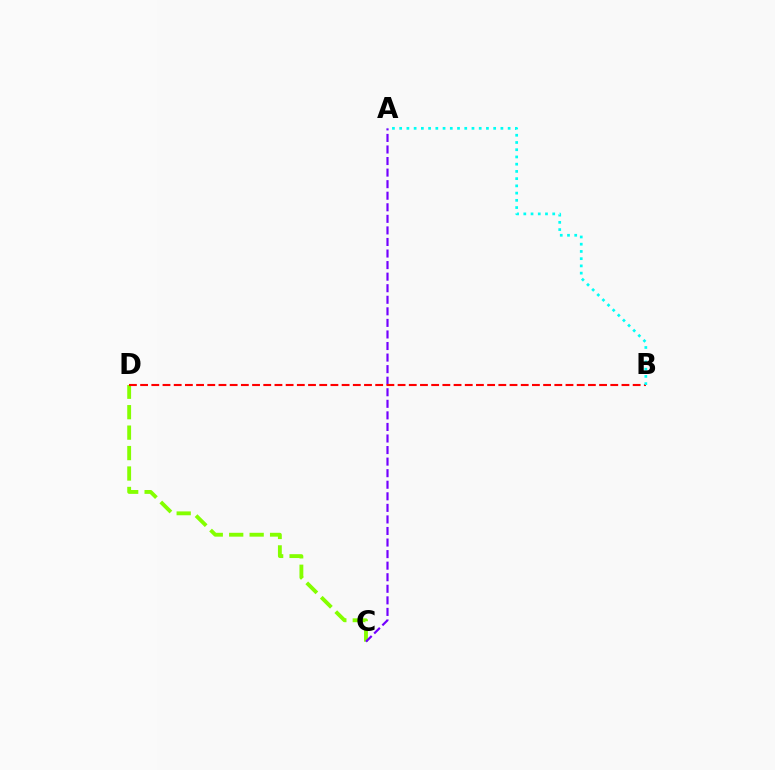{('C', 'D'): [{'color': '#84ff00', 'line_style': 'dashed', 'thickness': 2.78}], ('A', 'C'): [{'color': '#7200ff', 'line_style': 'dashed', 'thickness': 1.57}], ('B', 'D'): [{'color': '#ff0000', 'line_style': 'dashed', 'thickness': 1.52}], ('A', 'B'): [{'color': '#00fff6', 'line_style': 'dotted', 'thickness': 1.96}]}